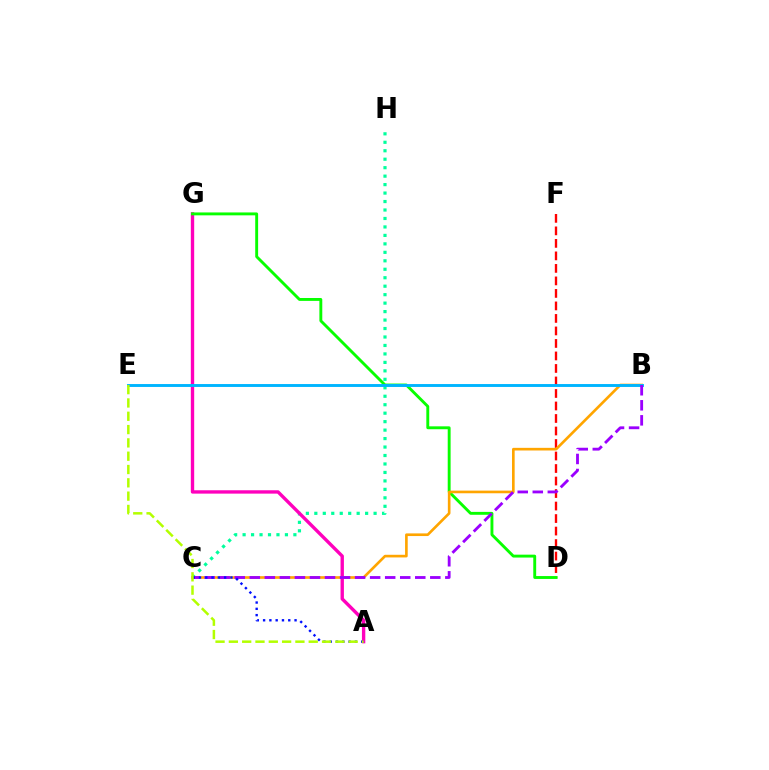{('D', 'F'): [{'color': '#ff0000', 'line_style': 'dashed', 'thickness': 1.7}], ('C', 'H'): [{'color': '#00ff9d', 'line_style': 'dotted', 'thickness': 2.3}], ('A', 'G'): [{'color': '#ff00bd', 'line_style': 'solid', 'thickness': 2.43}], ('D', 'G'): [{'color': '#08ff00', 'line_style': 'solid', 'thickness': 2.08}], ('B', 'C'): [{'color': '#ffa500', 'line_style': 'solid', 'thickness': 1.91}, {'color': '#9b00ff', 'line_style': 'dashed', 'thickness': 2.04}], ('B', 'E'): [{'color': '#00b5ff', 'line_style': 'solid', 'thickness': 2.09}], ('A', 'C'): [{'color': '#0010ff', 'line_style': 'dotted', 'thickness': 1.71}], ('A', 'E'): [{'color': '#b3ff00', 'line_style': 'dashed', 'thickness': 1.81}]}